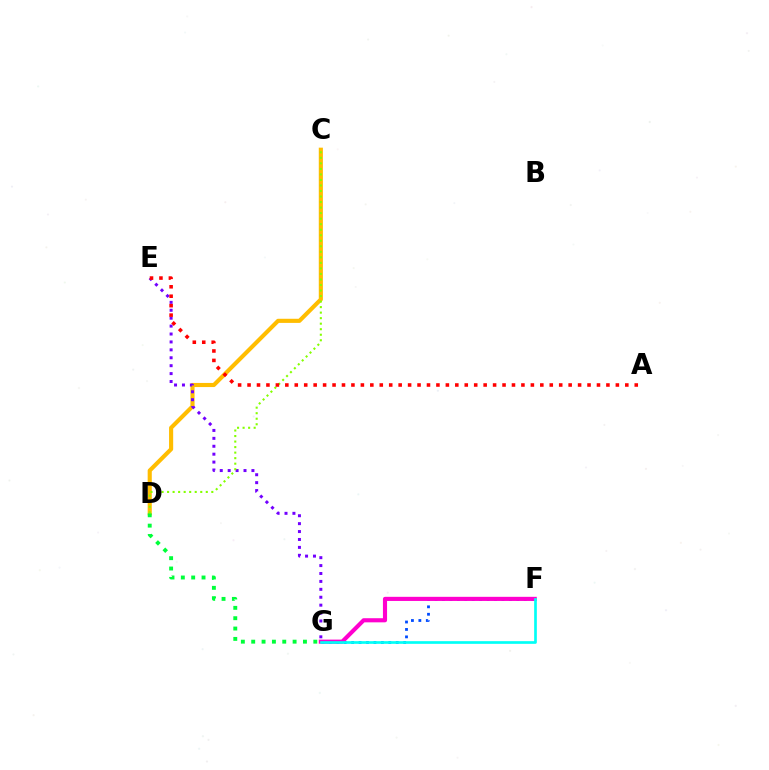{('F', 'G'): [{'color': '#004bff', 'line_style': 'dotted', 'thickness': 2.02}, {'color': '#ff00cf', 'line_style': 'solid', 'thickness': 2.97}, {'color': '#00fff6', 'line_style': 'solid', 'thickness': 1.92}], ('C', 'D'): [{'color': '#ffbd00', 'line_style': 'solid', 'thickness': 2.97}, {'color': '#84ff00', 'line_style': 'dotted', 'thickness': 1.5}], ('E', 'G'): [{'color': '#7200ff', 'line_style': 'dotted', 'thickness': 2.15}], ('D', 'G'): [{'color': '#00ff39', 'line_style': 'dotted', 'thickness': 2.81}], ('A', 'E'): [{'color': '#ff0000', 'line_style': 'dotted', 'thickness': 2.57}]}